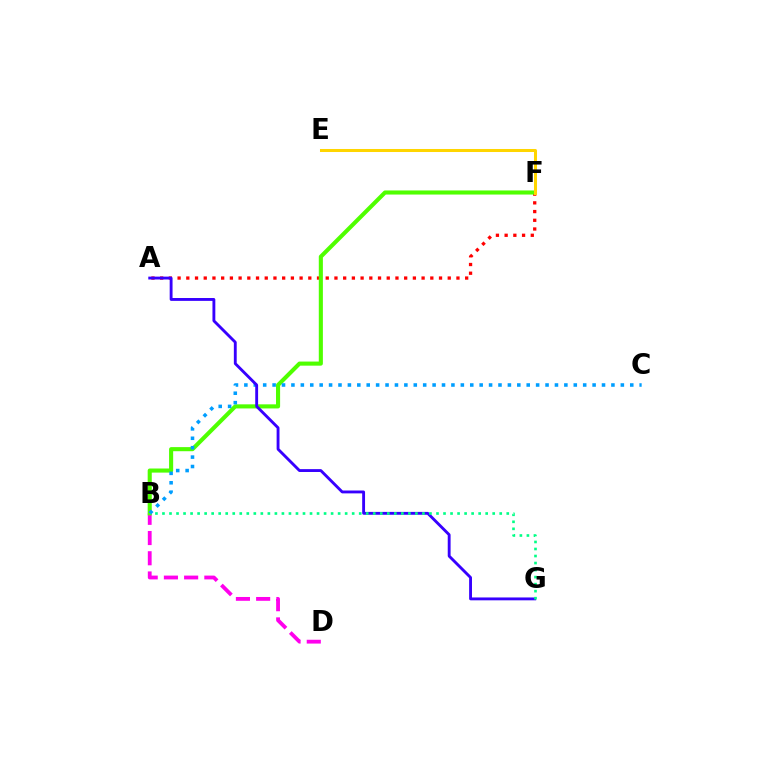{('B', 'D'): [{'color': '#ff00ed', 'line_style': 'dashed', 'thickness': 2.75}], ('A', 'F'): [{'color': '#ff0000', 'line_style': 'dotted', 'thickness': 2.37}], ('B', 'F'): [{'color': '#4fff00', 'line_style': 'solid', 'thickness': 2.95}], ('B', 'C'): [{'color': '#009eff', 'line_style': 'dotted', 'thickness': 2.56}], ('A', 'G'): [{'color': '#3700ff', 'line_style': 'solid', 'thickness': 2.06}], ('E', 'F'): [{'color': '#ffd500', 'line_style': 'solid', 'thickness': 2.18}], ('B', 'G'): [{'color': '#00ff86', 'line_style': 'dotted', 'thickness': 1.91}]}